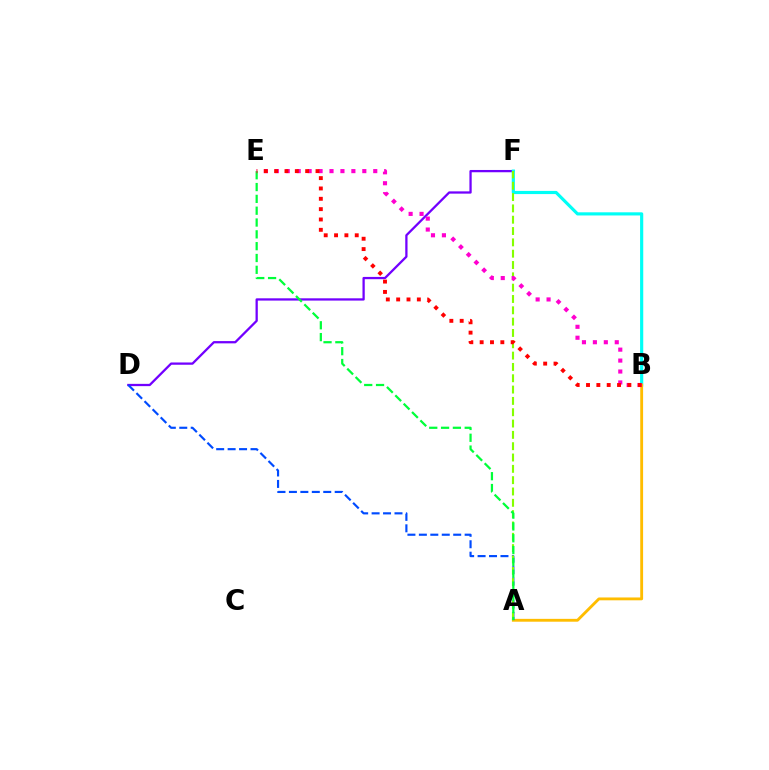{('D', 'F'): [{'color': '#7200ff', 'line_style': 'solid', 'thickness': 1.64}], ('B', 'F'): [{'color': '#00fff6', 'line_style': 'solid', 'thickness': 2.27}], ('A', 'B'): [{'color': '#ffbd00', 'line_style': 'solid', 'thickness': 2.05}], ('A', 'D'): [{'color': '#004bff', 'line_style': 'dashed', 'thickness': 1.55}], ('A', 'F'): [{'color': '#84ff00', 'line_style': 'dashed', 'thickness': 1.54}], ('A', 'E'): [{'color': '#00ff39', 'line_style': 'dashed', 'thickness': 1.61}], ('B', 'E'): [{'color': '#ff00cf', 'line_style': 'dotted', 'thickness': 2.97}, {'color': '#ff0000', 'line_style': 'dotted', 'thickness': 2.81}]}